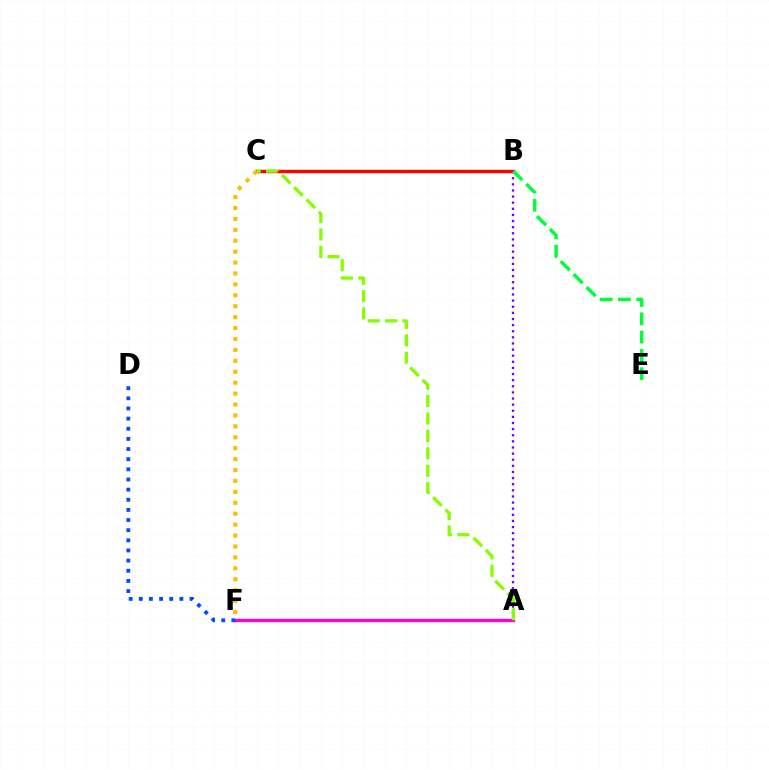{('B', 'C'): [{'color': '#00fff6', 'line_style': 'dotted', 'thickness': 2.19}, {'color': '#ff0000', 'line_style': 'solid', 'thickness': 2.47}], ('A', 'B'): [{'color': '#7200ff', 'line_style': 'dotted', 'thickness': 1.66}], ('A', 'F'): [{'color': '#ff00cf', 'line_style': 'solid', 'thickness': 2.39}], ('D', 'F'): [{'color': '#004bff', 'line_style': 'dotted', 'thickness': 2.76}], ('C', 'F'): [{'color': '#ffbd00', 'line_style': 'dotted', 'thickness': 2.97}], ('B', 'E'): [{'color': '#00ff39', 'line_style': 'dashed', 'thickness': 2.49}], ('A', 'C'): [{'color': '#84ff00', 'line_style': 'dashed', 'thickness': 2.36}]}